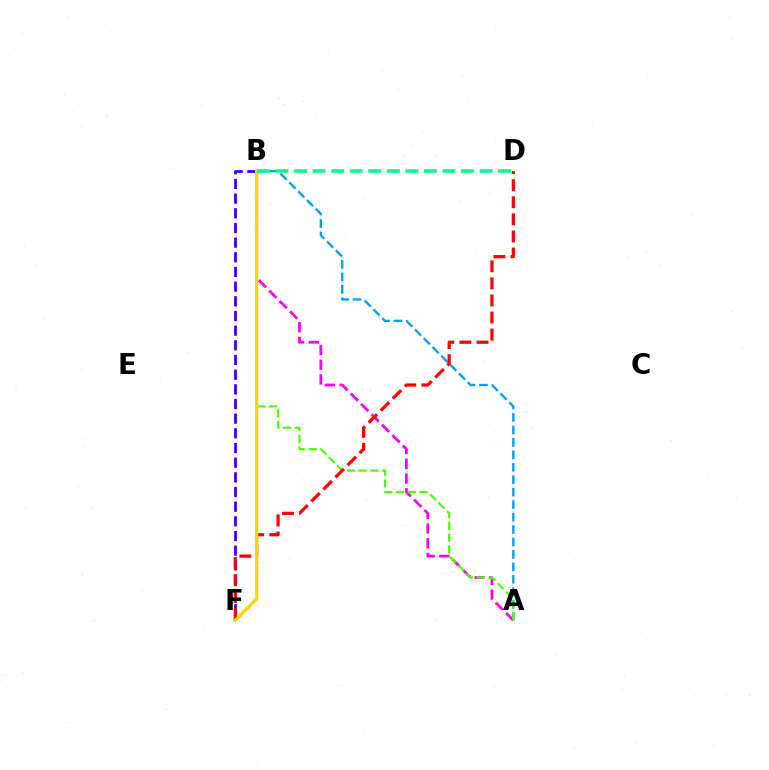{('A', 'B'): [{'color': '#009eff', 'line_style': 'dashed', 'thickness': 1.69}, {'color': '#ff00ed', 'line_style': 'dashed', 'thickness': 2.0}, {'color': '#4fff00', 'line_style': 'dashed', 'thickness': 1.6}], ('B', 'F'): [{'color': '#3700ff', 'line_style': 'dashed', 'thickness': 1.99}, {'color': '#ffd500', 'line_style': 'solid', 'thickness': 2.32}], ('D', 'F'): [{'color': '#ff0000', 'line_style': 'dashed', 'thickness': 2.32}], ('B', 'D'): [{'color': '#00ff86', 'line_style': 'dashed', 'thickness': 2.52}]}